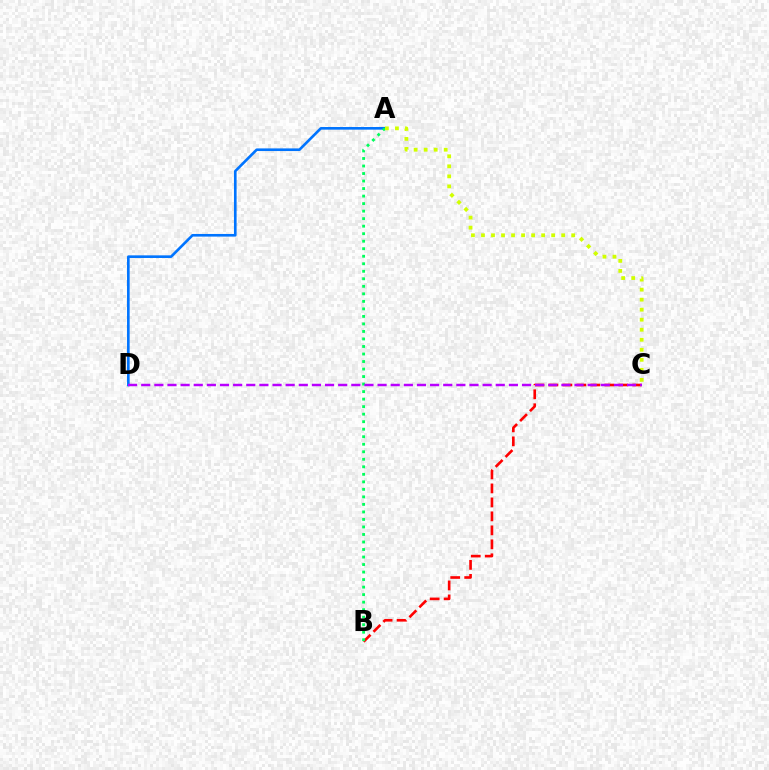{('B', 'C'): [{'color': '#ff0000', 'line_style': 'dashed', 'thickness': 1.9}], ('A', 'D'): [{'color': '#0074ff', 'line_style': 'solid', 'thickness': 1.9}], ('A', 'B'): [{'color': '#00ff5c', 'line_style': 'dotted', 'thickness': 2.04}], ('C', 'D'): [{'color': '#b900ff', 'line_style': 'dashed', 'thickness': 1.78}], ('A', 'C'): [{'color': '#d1ff00', 'line_style': 'dotted', 'thickness': 2.72}]}